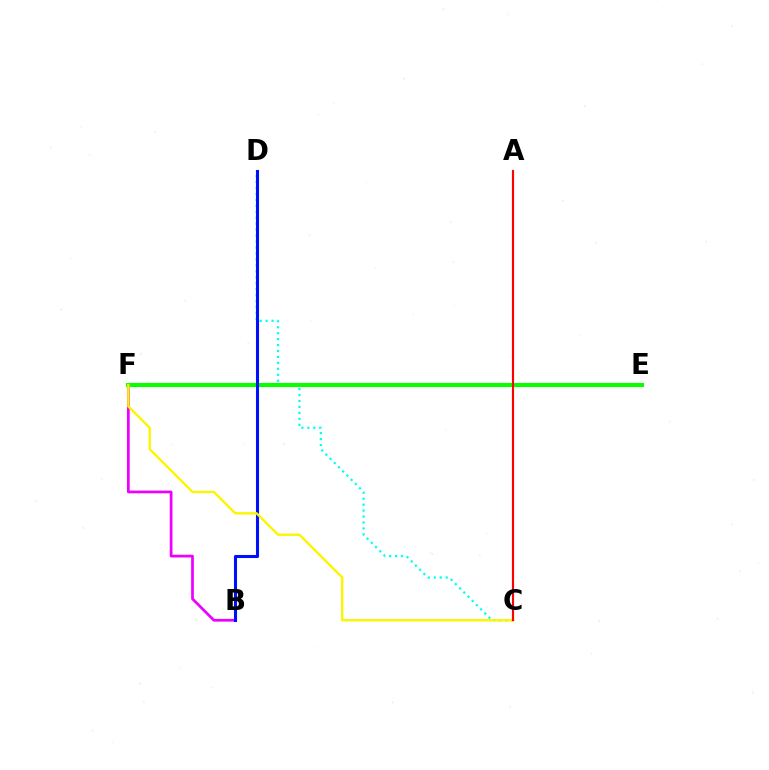{('C', 'D'): [{'color': '#00fff6', 'line_style': 'dotted', 'thickness': 1.62}], ('B', 'F'): [{'color': '#ee00ff', 'line_style': 'solid', 'thickness': 1.97}], ('E', 'F'): [{'color': '#08ff00', 'line_style': 'solid', 'thickness': 2.94}], ('B', 'D'): [{'color': '#0010ff', 'line_style': 'solid', 'thickness': 2.21}], ('C', 'F'): [{'color': '#fcf500', 'line_style': 'solid', 'thickness': 1.71}], ('A', 'C'): [{'color': '#ff0000', 'line_style': 'solid', 'thickness': 1.55}]}